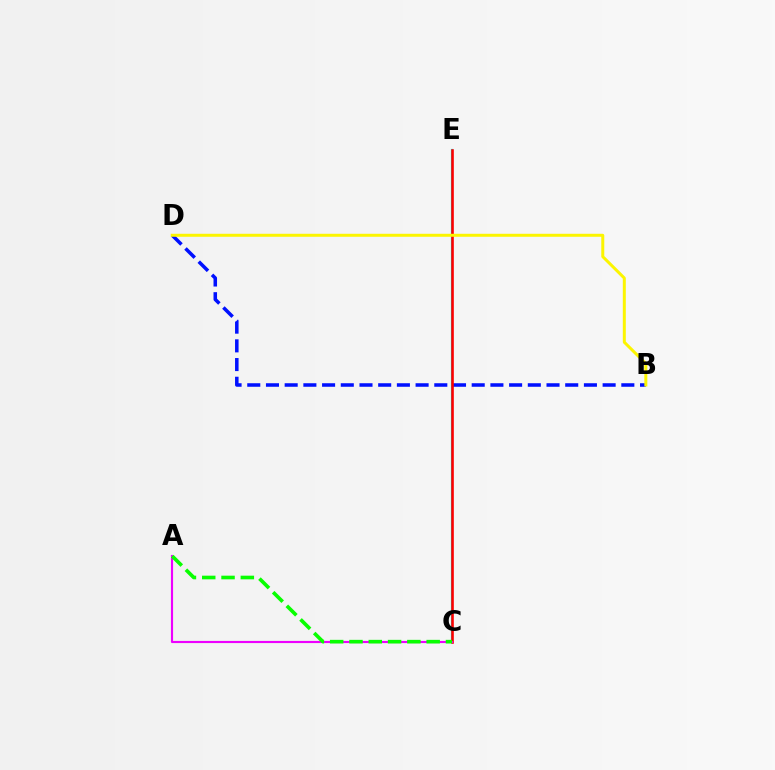{('B', 'D'): [{'color': '#0010ff', 'line_style': 'dashed', 'thickness': 2.54}, {'color': '#fcf500', 'line_style': 'solid', 'thickness': 2.16}], ('C', 'E'): [{'color': '#00fff6', 'line_style': 'solid', 'thickness': 1.6}, {'color': '#ff0000', 'line_style': 'solid', 'thickness': 1.88}], ('A', 'C'): [{'color': '#ee00ff', 'line_style': 'solid', 'thickness': 1.54}, {'color': '#08ff00', 'line_style': 'dashed', 'thickness': 2.62}]}